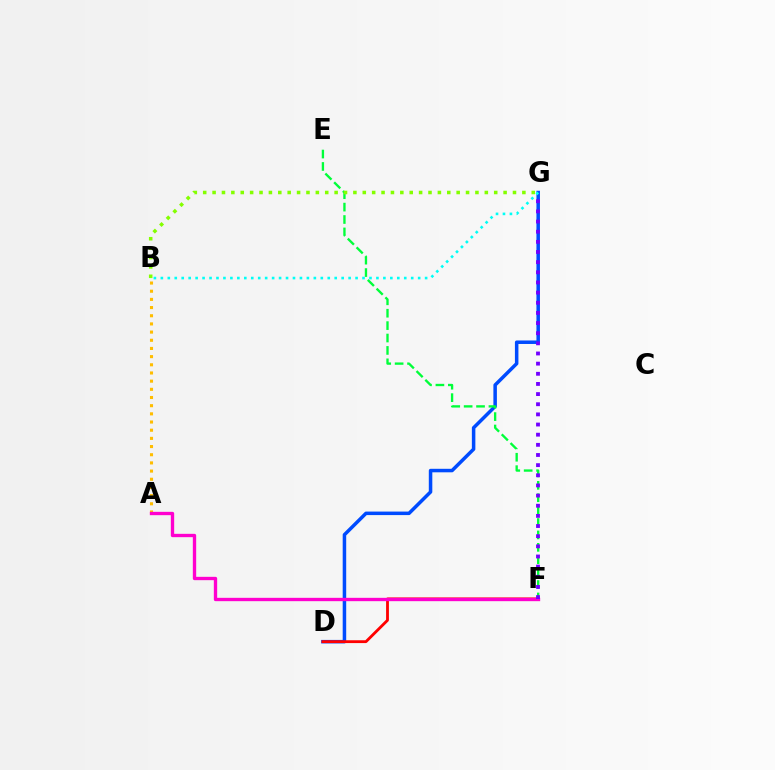{('D', 'G'): [{'color': '#004bff', 'line_style': 'solid', 'thickness': 2.53}], ('A', 'B'): [{'color': '#ffbd00', 'line_style': 'dotted', 'thickness': 2.22}], ('E', 'F'): [{'color': '#00ff39', 'line_style': 'dashed', 'thickness': 1.68}], ('D', 'F'): [{'color': '#ff0000', 'line_style': 'solid', 'thickness': 2.03}], ('B', 'G'): [{'color': '#00fff6', 'line_style': 'dotted', 'thickness': 1.89}, {'color': '#84ff00', 'line_style': 'dotted', 'thickness': 2.55}], ('A', 'F'): [{'color': '#ff00cf', 'line_style': 'solid', 'thickness': 2.41}], ('F', 'G'): [{'color': '#7200ff', 'line_style': 'dotted', 'thickness': 2.76}]}